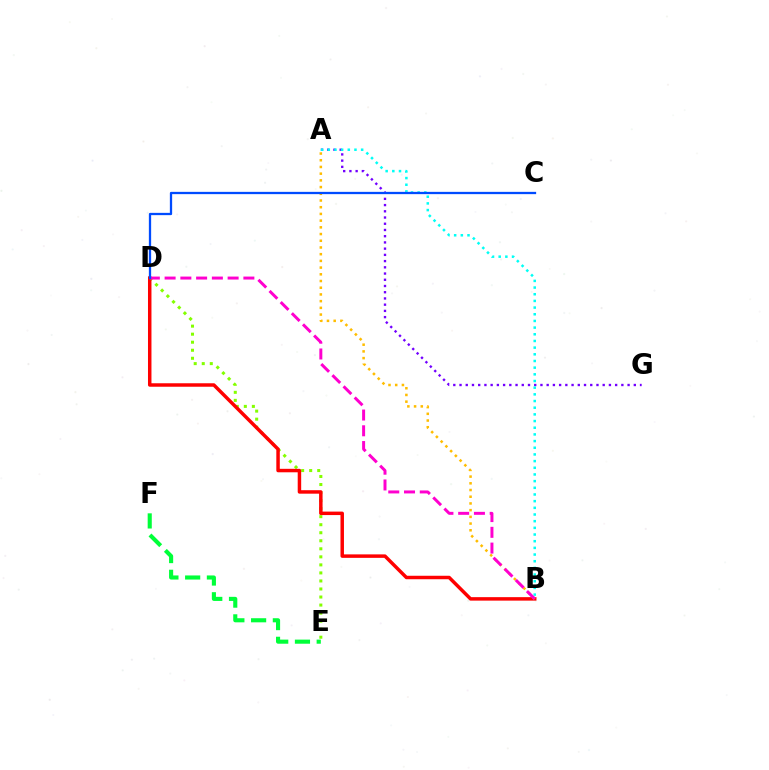{('D', 'E'): [{'color': '#84ff00', 'line_style': 'dotted', 'thickness': 2.18}], ('A', 'G'): [{'color': '#7200ff', 'line_style': 'dotted', 'thickness': 1.69}], ('A', 'B'): [{'color': '#00fff6', 'line_style': 'dotted', 'thickness': 1.81}, {'color': '#ffbd00', 'line_style': 'dotted', 'thickness': 1.82}], ('B', 'D'): [{'color': '#ff0000', 'line_style': 'solid', 'thickness': 2.5}, {'color': '#ff00cf', 'line_style': 'dashed', 'thickness': 2.14}], ('E', 'F'): [{'color': '#00ff39', 'line_style': 'dashed', 'thickness': 2.95}], ('C', 'D'): [{'color': '#004bff', 'line_style': 'solid', 'thickness': 1.64}]}